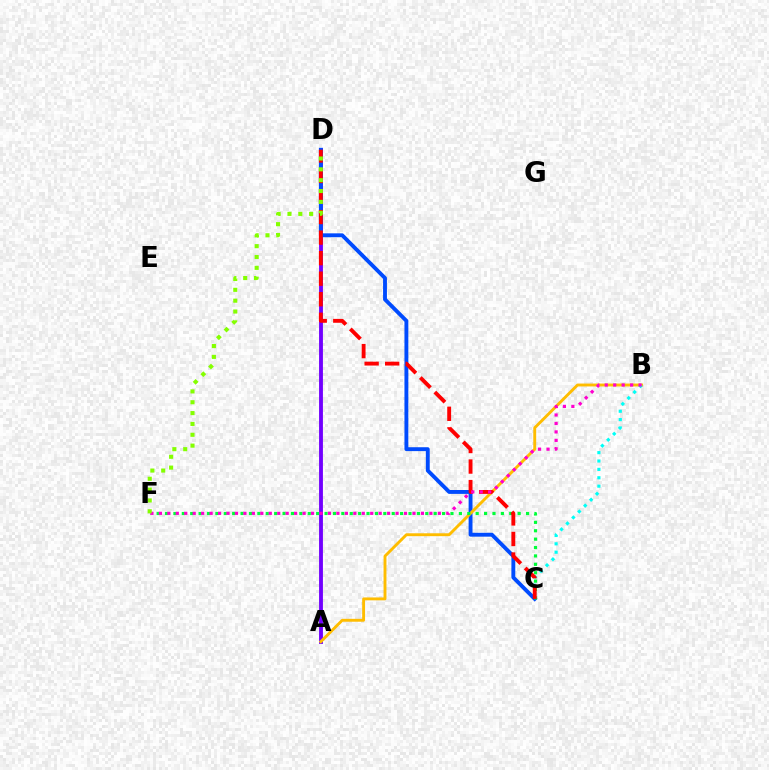{('A', 'D'): [{'color': '#7200ff', 'line_style': 'solid', 'thickness': 2.78}], ('C', 'D'): [{'color': '#004bff', 'line_style': 'solid', 'thickness': 2.79}, {'color': '#ff0000', 'line_style': 'dashed', 'thickness': 2.79}], ('A', 'B'): [{'color': '#ffbd00', 'line_style': 'solid', 'thickness': 2.08}], ('C', 'F'): [{'color': '#00ff39', 'line_style': 'dotted', 'thickness': 2.28}], ('B', 'C'): [{'color': '#00fff6', 'line_style': 'dotted', 'thickness': 2.28}], ('B', 'F'): [{'color': '#ff00cf', 'line_style': 'dotted', 'thickness': 2.3}], ('D', 'F'): [{'color': '#84ff00', 'line_style': 'dotted', 'thickness': 2.95}]}